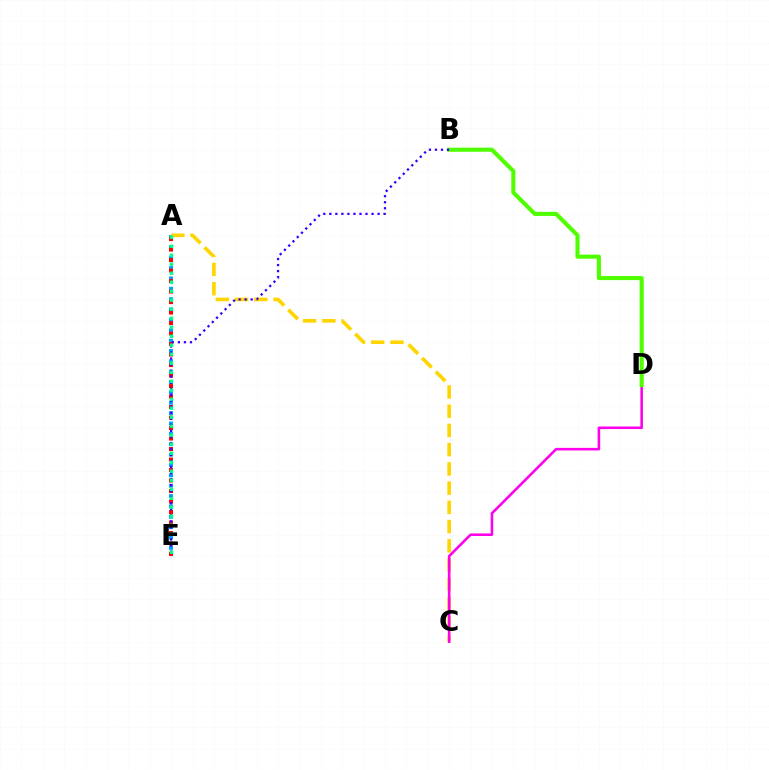{('A', 'E'): [{'color': '#009eff', 'line_style': 'dotted', 'thickness': 2.82}, {'color': '#ff0000', 'line_style': 'dotted', 'thickness': 2.85}, {'color': '#00ff86', 'line_style': 'dotted', 'thickness': 2.45}], ('A', 'C'): [{'color': '#ffd500', 'line_style': 'dashed', 'thickness': 2.61}], ('C', 'D'): [{'color': '#ff00ed', 'line_style': 'solid', 'thickness': 1.85}], ('B', 'D'): [{'color': '#4fff00', 'line_style': 'solid', 'thickness': 2.95}], ('B', 'E'): [{'color': '#3700ff', 'line_style': 'dotted', 'thickness': 1.64}]}